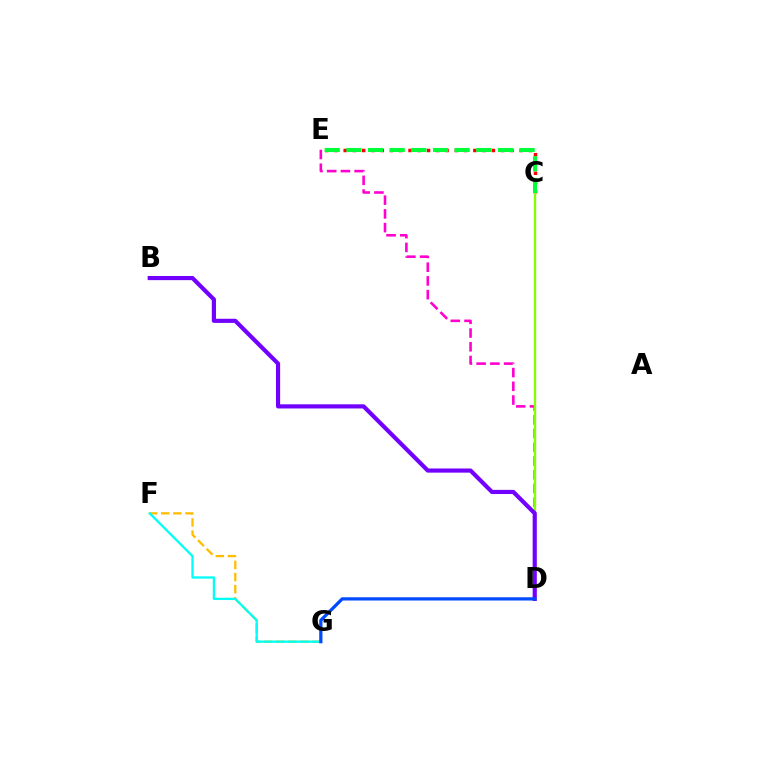{('C', 'E'): [{'color': '#ff0000', 'line_style': 'dotted', 'thickness': 2.52}, {'color': '#00ff39', 'line_style': 'dashed', 'thickness': 2.94}], ('F', 'G'): [{'color': '#ffbd00', 'line_style': 'dashed', 'thickness': 1.65}, {'color': '#00fff6', 'line_style': 'solid', 'thickness': 1.65}], ('D', 'E'): [{'color': '#ff00cf', 'line_style': 'dashed', 'thickness': 1.86}], ('C', 'D'): [{'color': '#84ff00', 'line_style': 'solid', 'thickness': 1.7}], ('B', 'D'): [{'color': '#7200ff', 'line_style': 'solid', 'thickness': 2.99}], ('D', 'G'): [{'color': '#004bff', 'line_style': 'solid', 'thickness': 2.34}]}